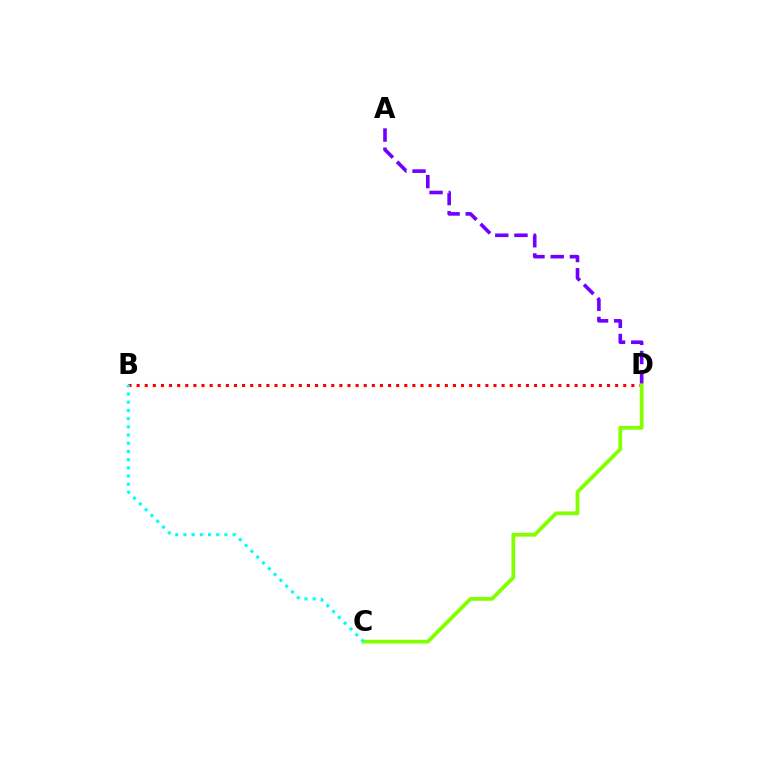{('B', 'D'): [{'color': '#ff0000', 'line_style': 'dotted', 'thickness': 2.2}], ('C', 'D'): [{'color': '#84ff00', 'line_style': 'solid', 'thickness': 2.72}], ('B', 'C'): [{'color': '#00fff6', 'line_style': 'dotted', 'thickness': 2.23}], ('A', 'D'): [{'color': '#7200ff', 'line_style': 'dashed', 'thickness': 2.61}]}